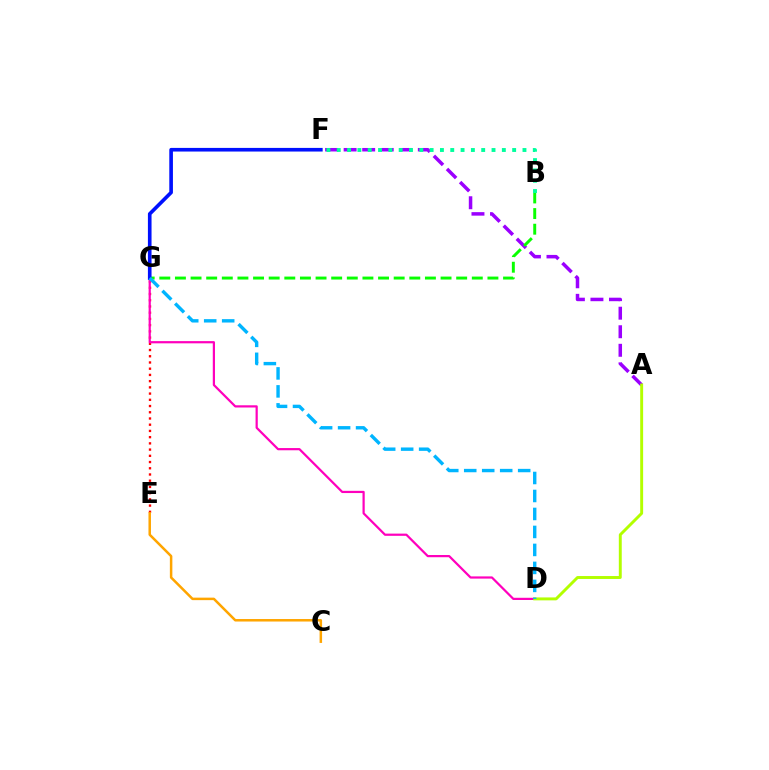{('E', 'G'): [{'color': '#ff0000', 'line_style': 'dotted', 'thickness': 1.69}], ('A', 'F'): [{'color': '#9b00ff', 'line_style': 'dashed', 'thickness': 2.52}], ('C', 'E'): [{'color': '#ffa500', 'line_style': 'solid', 'thickness': 1.8}], ('B', 'G'): [{'color': '#08ff00', 'line_style': 'dashed', 'thickness': 2.12}], ('D', 'G'): [{'color': '#ff00bd', 'line_style': 'solid', 'thickness': 1.59}, {'color': '#00b5ff', 'line_style': 'dashed', 'thickness': 2.44}], ('F', 'G'): [{'color': '#0010ff', 'line_style': 'solid', 'thickness': 2.62}], ('A', 'D'): [{'color': '#b3ff00', 'line_style': 'solid', 'thickness': 2.11}], ('B', 'F'): [{'color': '#00ff9d', 'line_style': 'dotted', 'thickness': 2.8}]}